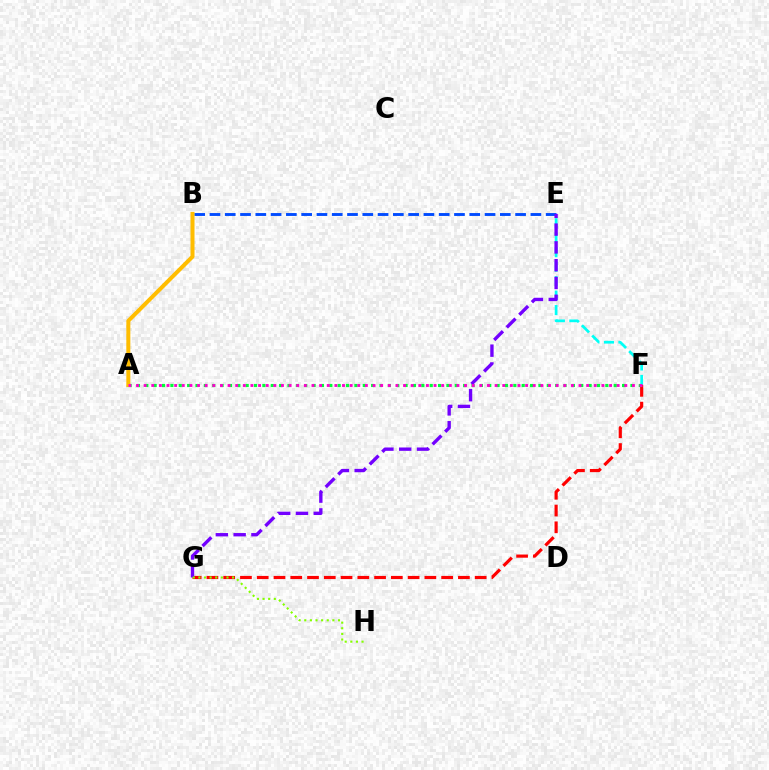{('E', 'F'): [{'color': '#00fff6', 'line_style': 'dashed', 'thickness': 1.97}], ('B', 'E'): [{'color': '#004bff', 'line_style': 'dashed', 'thickness': 2.08}], ('F', 'G'): [{'color': '#ff0000', 'line_style': 'dashed', 'thickness': 2.28}], ('A', 'F'): [{'color': '#00ff39', 'line_style': 'dotted', 'thickness': 2.27}, {'color': '#ff00cf', 'line_style': 'dotted', 'thickness': 2.07}], ('E', 'G'): [{'color': '#7200ff', 'line_style': 'dashed', 'thickness': 2.42}], ('A', 'B'): [{'color': '#ffbd00', 'line_style': 'solid', 'thickness': 2.89}], ('G', 'H'): [{'color': '#84ff00', 'line_style': 'dotted', 'thickness': 1.53}]}